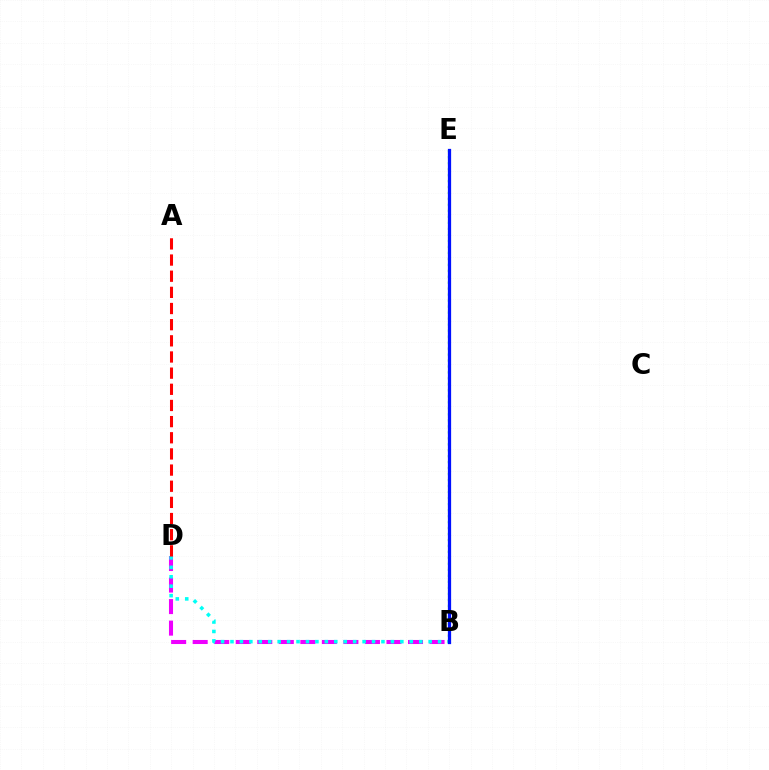{('B', 'E'): [{'color': '#fcf500', 'line_style': 'dotted', 'thickness': 1.52}, {'color': '#08ff00', 'line_style': 'dotted', 'thickness': 1.63}, {'color': '#0010ff', 'line_style': 'solid', 'thickness': 2.34}], ('B', 'D'): [{'color': '#ee00ff', 'line_style': 'dashed', 'thickness': 2.93}, {'color': '#00fff6', 'line_style': 'dotted', 'thickness': 2.56}], ('A', 'D'): [{'color': '#ff0000', 'line_style': 'dashed', 'thickness': 2.19}]}